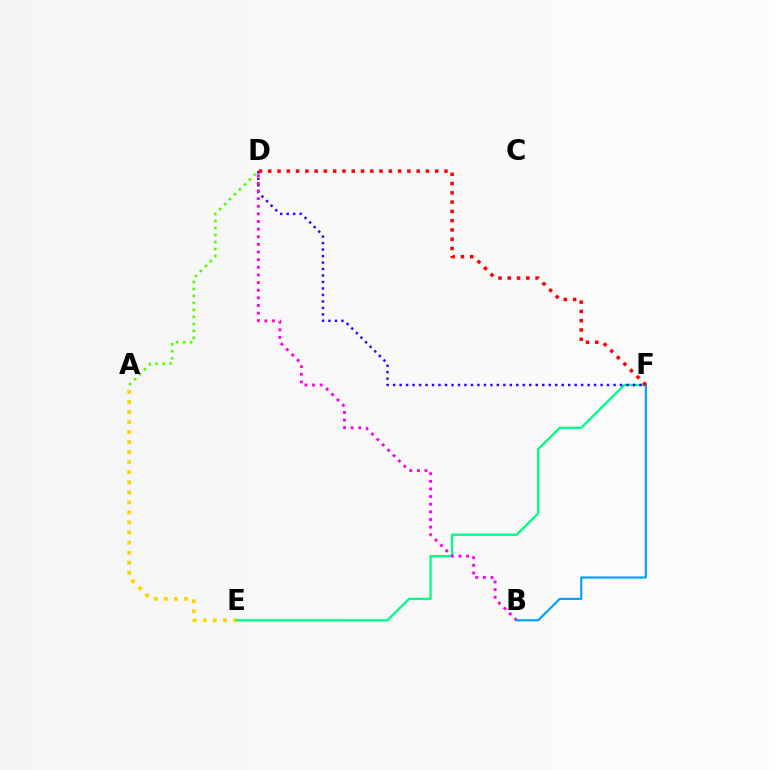{('A', 'E'): [{'color': '#ffd500', 'line_style': 'dotted', 'thickness': 2.73}], ('A', 'D'): [{'color': '#4fff00', 'line_style': 'dotted', 'thickness': 1.9}], ('E', 'F'): [{'color': '#00ff86', 'line_style': 'solid', 'thickness': 1.68}], ('D', 'F'): [{'color': '#3700ff', 'line_style': 'dotted', 'thickness': 1.76}, {'color': '#ff0000', 'line_style': 'dotted', 'thickness': 2.52}], ('B', 'D'): [{'color': '#ff00ed', 'line_style': 'dotted', 'thickness': 2.07}], ('B', 'F'): [{'color': '#009eff', 'line_style': 'solid', 'thickness': 1.54}]}